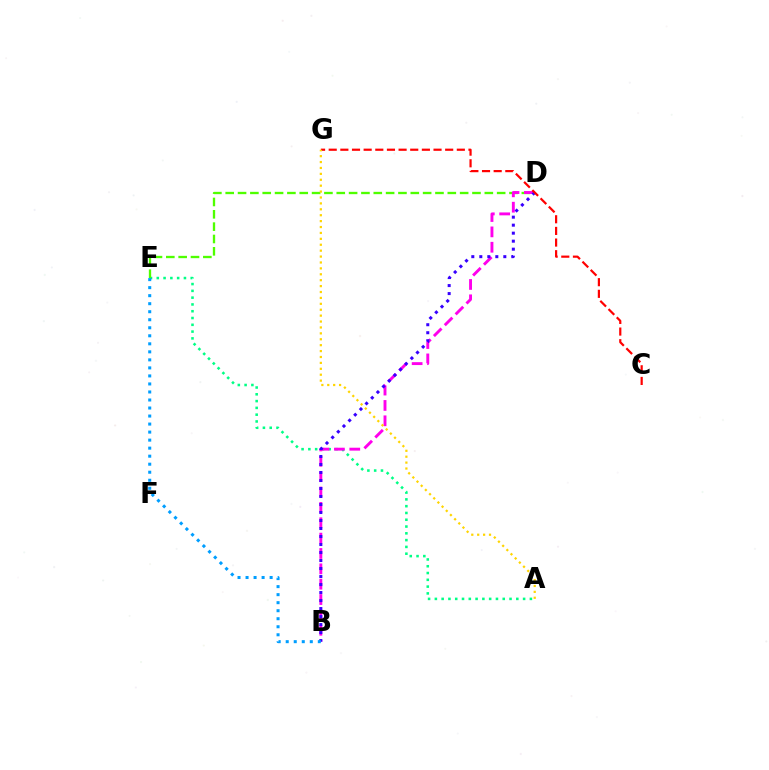{('A', 'E'): [{'color': '#00ff86', 'line_style': 'dotted', 'thickness': 1.84}], ('D', 'E'): [{'color': '#4fff00', 'line_style': 'dashed', 'thickness': 1.68}], ('B', 'D'): [{'color': '#ff00ed', 'line_style': 'dashed', 'thickness': 2.09}, {'color': '#3700ff', 'line_style': 'dotted', 'thickness': 2.17}], ('C', 'G'): [{'color': '#ff0000', 'line_style': 'dashed', 'thickness': 1.58}], ('B', 'E'): [{'color': '#009eff', 'line_style': 'dotted', 'thickness': 2.18}], ('A', 'G'): [{'color': '#ffd500', 'line_style': 'dotted', 'thickness': 1.61}]}